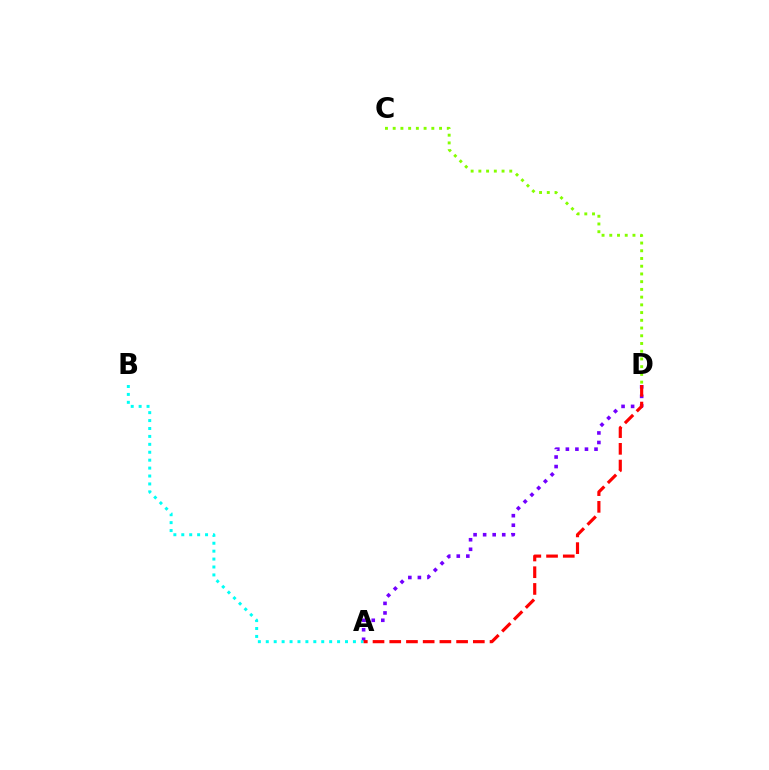{('A', 'D'): [{'color': '#7200ff', 'line_style': 'dotted', 'thickness': 2.59}, {'color': '#ff0000', 'line_style': 'dashed', 'thickness': 2.27}], ('C', 'D'): [{'color': '#84ff00', 'line_style': 'dotted', 'thickness': 2.1}], ('A', 'B'): [{'color': '#00fff6', 'line_style': 'dotted', 'thickness': 2.15}]}